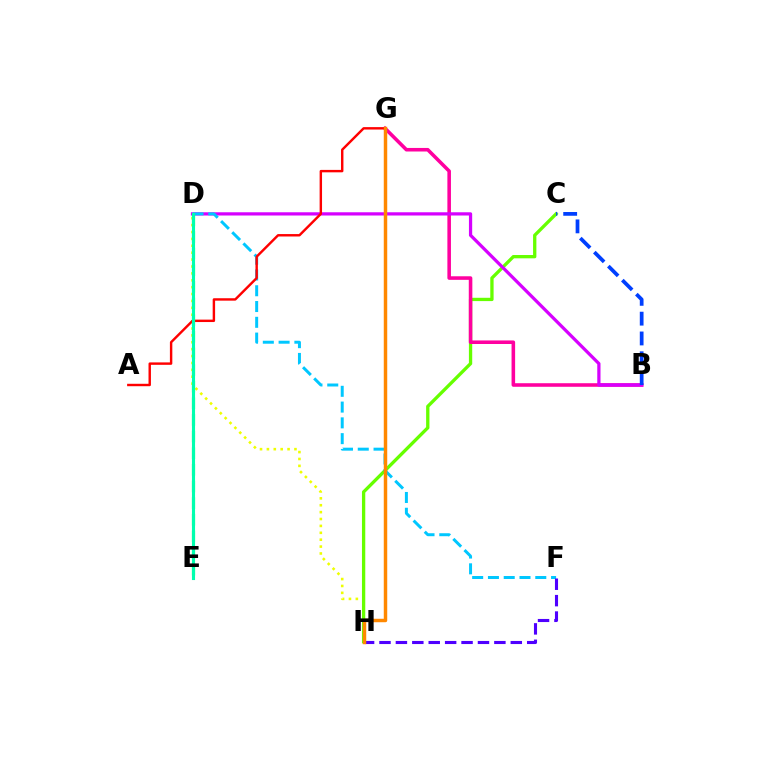{('D', 'H'): [{'color': '#eeff00', 'line_style': 'dotted', 'thickness': 1.87}], ('C', 'H'): [{'color': '#66ff00', 'line_style': 'solid', 'thickness': 2.38}], ('B', 'G'): [{'color': '#ff00a0', 'line_style': 'solid', 'thickness': 2.57}], ('B', 'D'): [{'color': '#d600ff', 'line_style': 'solid', 'thickness': 2.33}], ('D', 'F'): [{'color': '#00c7ff', 'line_style': 'dashed', 'thickness': 2.14}], ('A', 'G'): [{'color': '#ff0000', 'line_style': 'solid', 'thickness': 1.74}], ('D', 'E'): [{'color': '#00ff27', 'line_style': 'dashed', 'thickness': 2.26}, {'color': '#00ffaf', 'line_style': 'solid', 'thickness': 2.24}], ('F', 'H'): [{'color': '#4f00ff', 'line_style': 'dashed', 'thickness': 2.23}], ('G', 'H'): [{'color': '#ff8800', 'line_style': 'solid', 'thickness': 2.49}], ('B', 'C'): [{'color': '#003fff', 'line_style': 'dashed', 'thickness': 2.69}]}